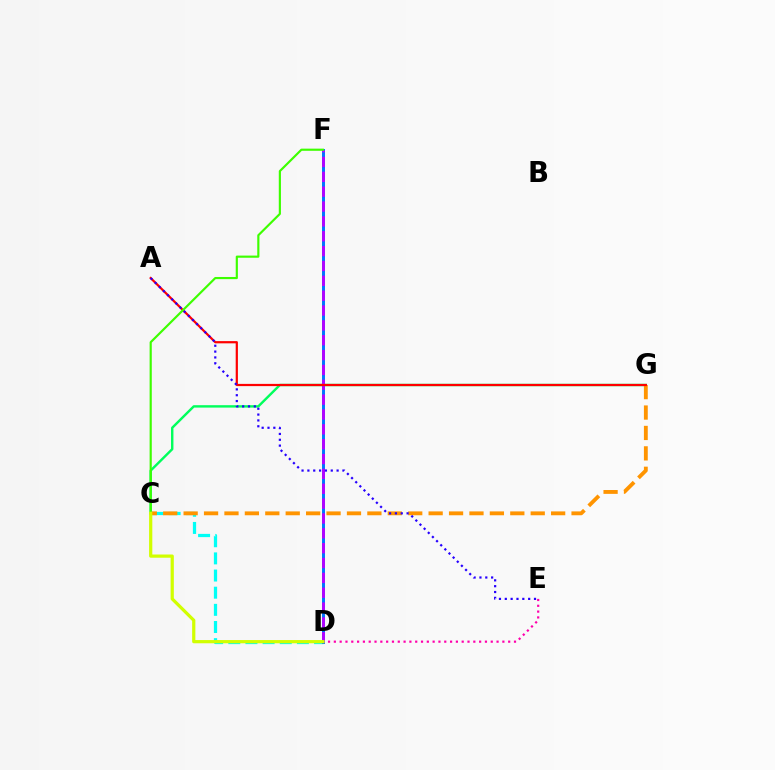{('C', 'D'): [{'color': '#00fff6', 'line_style': 'dashed', 'thickness': 2.33}, {'color': '#d1ff00', 'line_style': 'solid', 'thickness': 2.32}], ('C', 'G'): [{'color': '#00ff5c', 'line_style': 'solid', 'thickness': 1.74}, {'color': '#ff9400', 'line_style': 'dashed', 'thickness': 2.77}], ('D', 'F'): [{'color': '#0074ff', 'line_style': 'solid', 'thickness': 2.13}, {'color': '#b900ff', 'line_style': 'dashed', 'thickness': 2.02}], ('D', 'E'): [{'color': '#ff00ac', 'line_style': 'dotted', 'thickness': 1.58}], ('A', 'G'): [{'color': '#ff0000', 'line_style': 'solid', 'thickness': 1.6}], ('C', 'F'): [{'color': '#3dff00', 'line_style': 'solid', 'thickness': 1.56}], ('A', 'E'): [{'color': '#2500ff', 'line_style': 'dotted', 'thickness': 1.59}]}